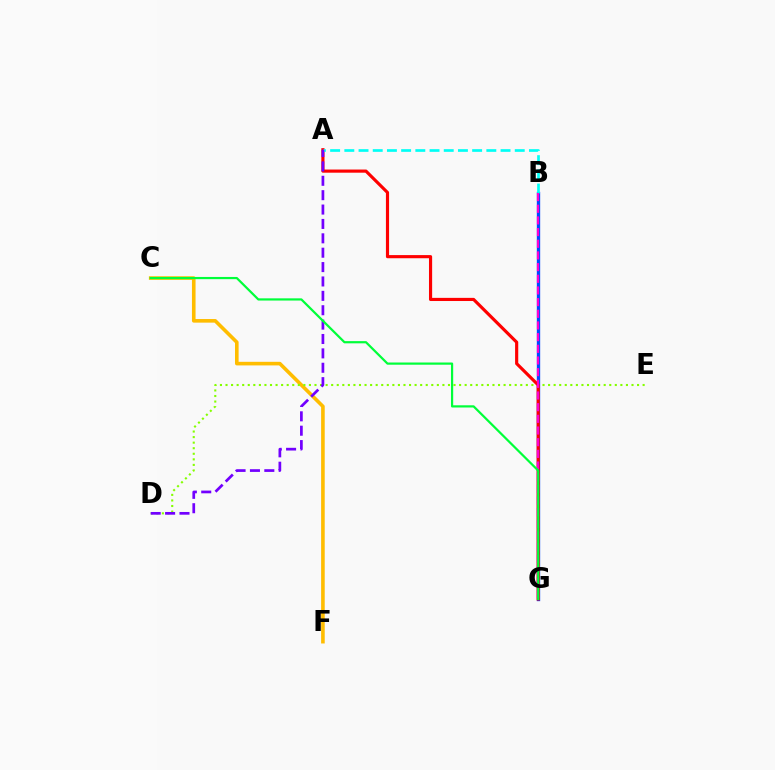{('B', 'G'): [{'color': '#004bff', 'line_style': 'solid', 'thickness': 2.41}, {'color': '#ff00cf', 'line_style': 'dashed', 'thickness': 1.59}], ('C', 'F'): [{'color': '#ffbd00', 'line_style': 'solid', 'thickness': 2.59}], ('D', 'E'): [{'color': '#84ff00', 'line_style': 'dotted', 'thickness': 1.51}], ('A', 'G'): [{'color': '#ff0000', 'line_style': 'solid', 'thickness': 2.27}], ('A', 'B'): [{'color': '#00fff6', 'line_style': 'dashed', 'thickness': 1.93}], ('A', 'D'): [{'color': '#7200ff', 'line_style': 'dashed', 'thickness': 1.95}], ('C', 'G'): [{'color': '#00ff39', 'line_style': 'solid', 'thickness': 1.59}]}